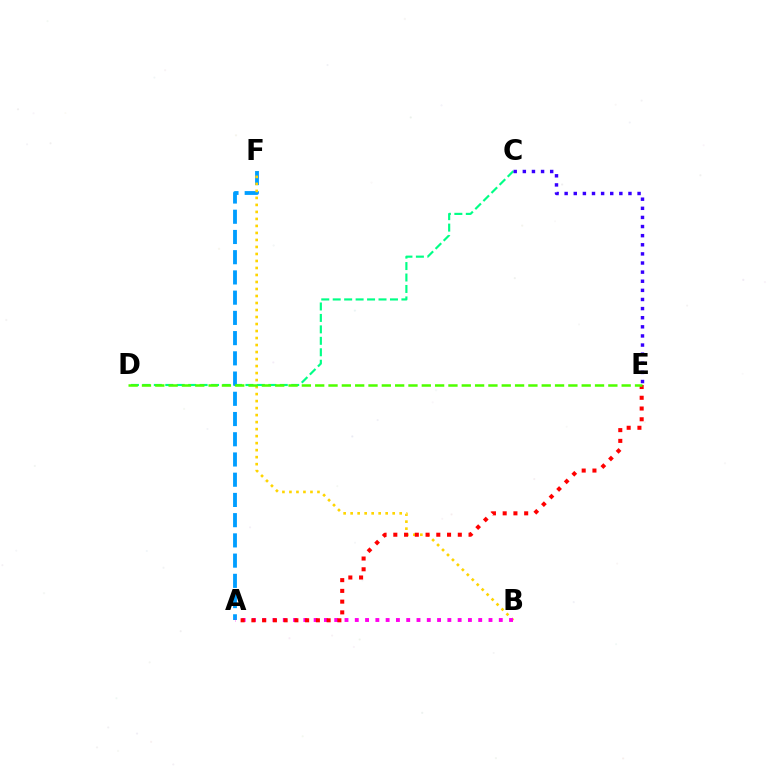{('C', 'D'): [{'color': '#00ff86', 'line_style': 'dashed', 'thickness': 1.56}], ('A', 'F'): [{'color': '#009eff', 'line_style': 'dashed', 'thickness': 2.75}], ('B', 'F'): [{'color': '#ffd500', 'line_style': 'dotted', 'thickness': 1.9}], ('A', 'B'): [{'color': '#ff00ed', 'line_style': 'dotted', 'thickness': 2.79}], ('A', 'E'): [{'color': '#ff0000', 'line_style': 'dotted', 'thickness': 2.92}], ('C', 'E'): [{'color': '#3700ff', 'line_style': 'dotted', 'thickness': 2.48}], ('D', 'E'): [{'color': '#4fff00', 'line_style': 'dashed', 'thickness': 1.81}]}